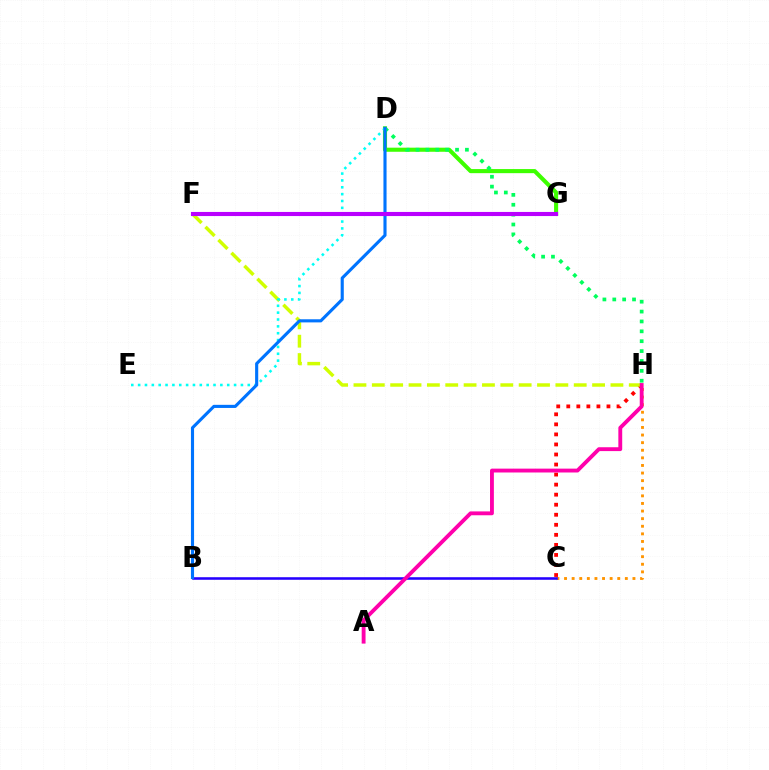{('D', 'G'): [{'color': '#3dff00', 'line_style': 'solid', 'thickness': 2.95}], ('D', 'H'): [{'color': '#00ff5c', 'line_style': 'dotted', 'thickness': 2.68}], ('C', 'H'): [{'color': '#ff9400', 'line_style': 'dotted', 'thickness': 2.07}, {'color': '#ff0000', 'line_style': 'dotted', 'thickness': 2.73}], ('B', 'C'): [{'color': '#2500ff', 'line_style': 'solid', 'thickness': 1.85}], ('F', 'H'): [{'color': '#d1ff00', 'line_style': 'dashed', 'thickness': 2.49}], ('D', 'E'): [{'color': '#00fff6', 'line_style': 'dotted', 'thickness': 1.86}], ('B', 'D'): [{'color': '#0074ff', 'line_style': 'solid', 'thickness': 2.24}], ('F', 'G'): [{'color': '#b900ff', 'line_style': 'solid', 'thickness': 2.96}], ('A', 'H'): [{'color': '#ff00ac', 'line_style': 'solid', 'thickness': 2.78}]}